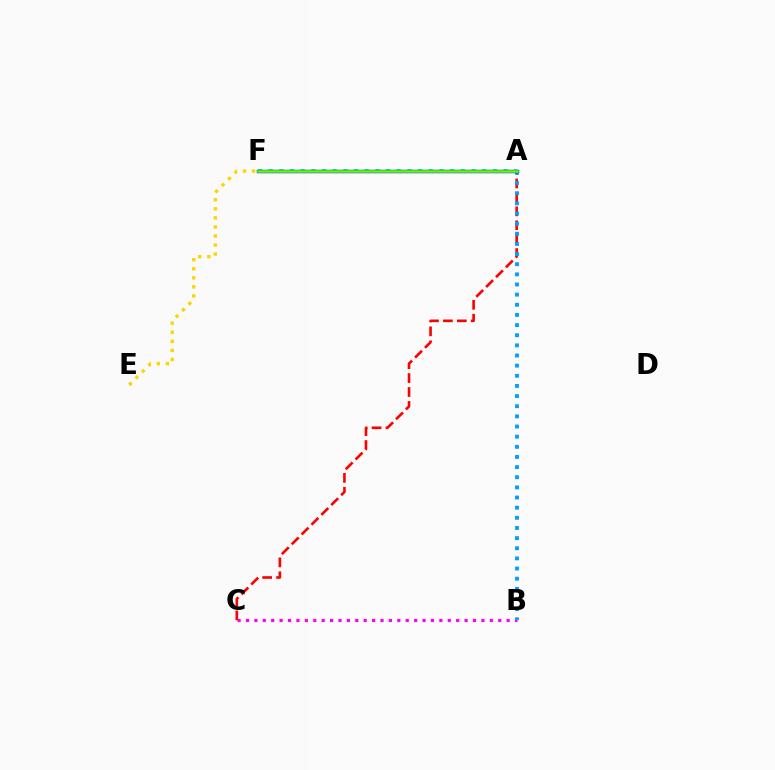{('B', 'C'): [{'color': '#ff00ed', 'line_style': 'dotted', 'thickness': 2.28}], ('A', 'F'): [{'color': '#00ff86', 'line_style': 'dotted', 'thickness': 2.9}, {'color': '#3700ff', 'line_style': 'solid', 'thickness': 2.49}, {'color': '#4fff00', 'line_style': 'solid', 'thickness': 1.93}], ('A', 'C'): [{'color': '#ff0000', 'line_style': 'dashed', 'thickness': 1.89}], ('A', 'B'): [{'color': '#009eff', 'line_style': 'dotted', 'thickness': 2.76}], ('E', 'F'): [{'color': '#ffd500', 'line_style': 'dotted', 'thickness': 2.46}]}